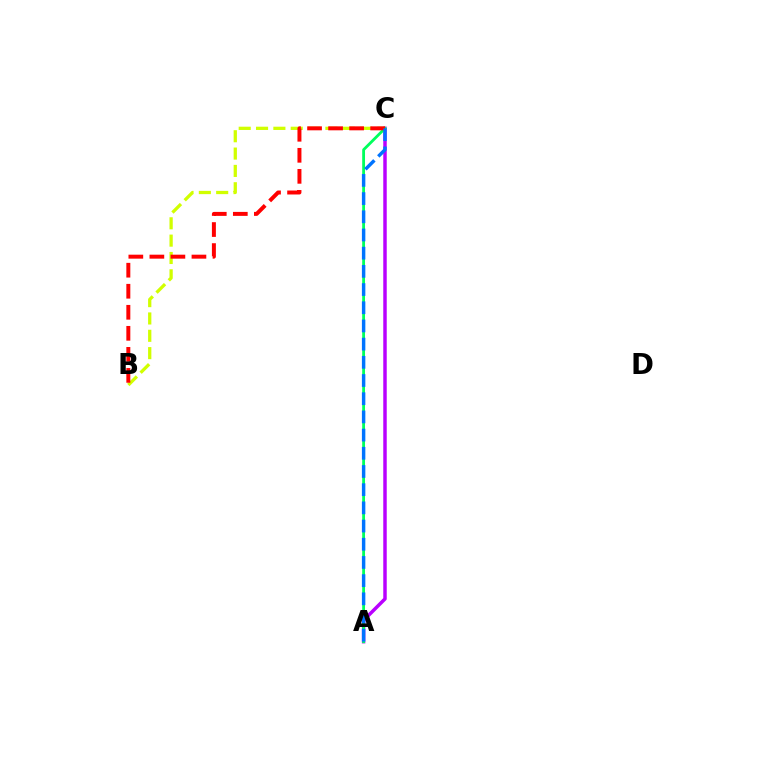{('A', 'C'): [{'color': '#b900ff', 'line_style': 'solid', 'thickness': 2.5}, {'color': '#00ff5c', 'line_style': 'solid', 'thickness': 2.03}, {'color': '#0074ff', 'line_style': 'dashed', 'thickness': 2.47}], ('B', 'C'): [{'color': '#d1ff00', 'line_style': 'dashed', 'thickness': 2.36}, {'color': '#ff0000', 'line_style': 'dashed', 'thickness': 2.86}]}